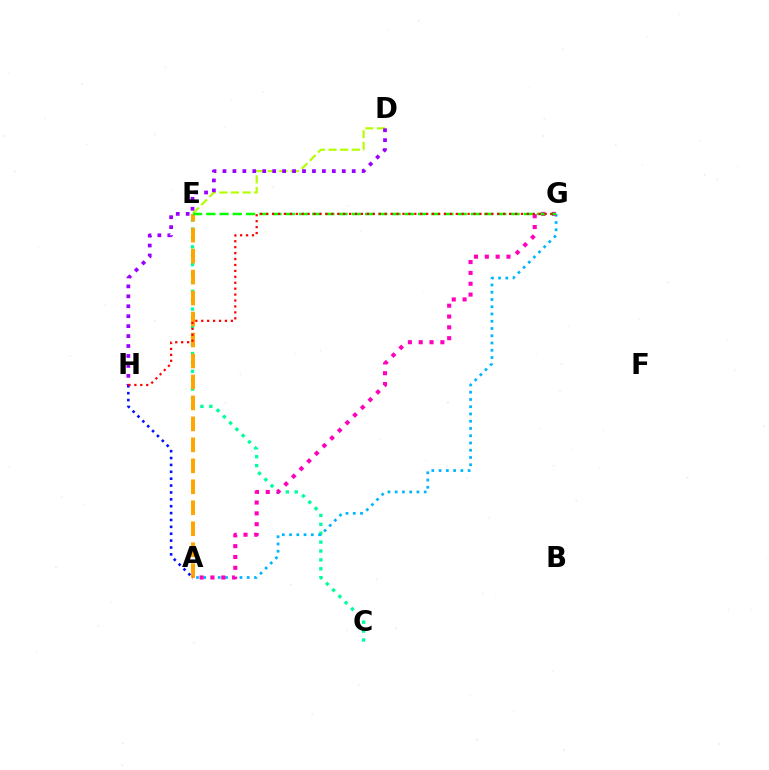{('C', 'E'): [{'color': '#00ff9d', 'line_style': 'dotted', 'thickness': 2.42}], ('A', 'H'): [{'color': '#0010ff', 'line_style': 'dotted', 'thickness': 1.87}], ('D', 'E'): [{'color': '#b3ff00', 'line_style': 'dashed', 'thickness': 1.58}], ('A', 'E'): [{'color': '#ffa500', 'line_style': 'dashed', 'thickness': 2.85}], ('D', 'H'): [{'color': '#9b00ff', 'line_style': 'dotted', 'thickness': 2.7}], ('A', 'G'): [{'color': '#00b5ff', 'line_style': 'dotted', 'thickness': 1.97}, {'color': '#ff00bd', 'line_style': 'dotted', 'thickness': 2.94}], ('E', 'G'): [{'color': '#08ff00', 'line_style': 'dashed', 'thickness': 1.8}], ('G', 'H'): [{'color': '#ff0000', 'line_style': 'dotted', 'thickness': 1.61}]}